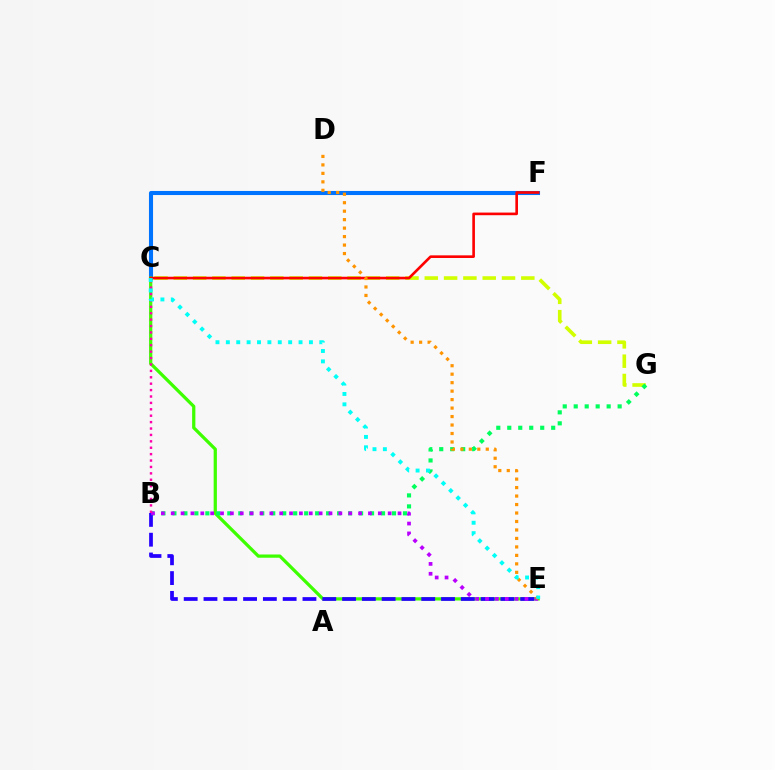{('C', 'G'): [{'color': '#d1ff00', 'line_style': 'dashed', 'thickness': 2.62}], ('C', 'F'): [{'color': '#0074ff', 'line_style': 'solid', 'thickness': 2.93}, {'color': '#ff0000', 'line_style': 'solid', 'thickness': 1.9}], ('C', 'E'): [{'color': '#3dff00', 'line_style': 'solid', 'thickness': 2.34}, {'color': '#00fff6', 'line_style': 'dotted', 'thickness': 2.82}], ('B', 'G'): [{'color': '#00ff5c', 'line_style': 'dotted', 'thickness': 2.98}], ('B', 'E'): [{'color': '#2500ff', 'line_style': 'dashed', 'thickness': 2.69}, {'color': '#b900ff', 'line_style': 'dotted', 'thickness': 2.68}], ('B', 'C'): [{'color': '#ff00ac', 'line_style': 'dotted', 'thickness': 1.74}], ('D', 'E'): [{'color': '#ff9400', 'line_style': 'dotted', 'thickness': 2.3}]}